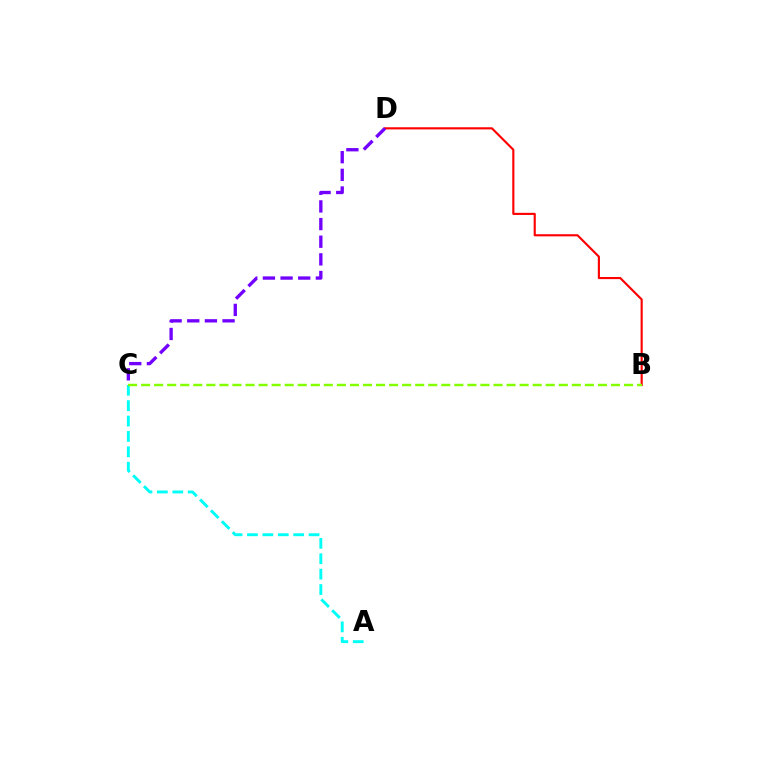{('A', 'C'): [{'color': '#00fff6', 'line_style': 'dashed', 'thickness': 2.09}], ('B', 'D'): [{'color': '#ff0000', 'line_style': 'solid', 'thickness': 1.54}], ('C', 'D'): [{'color': '#7200ff', 'line_style': 'dashed', 'thickness': 2.4}], ('B', 'C'): [{'color': '#84ff00', 'line_style': 'dashed', 'thickness': 1.77}]}